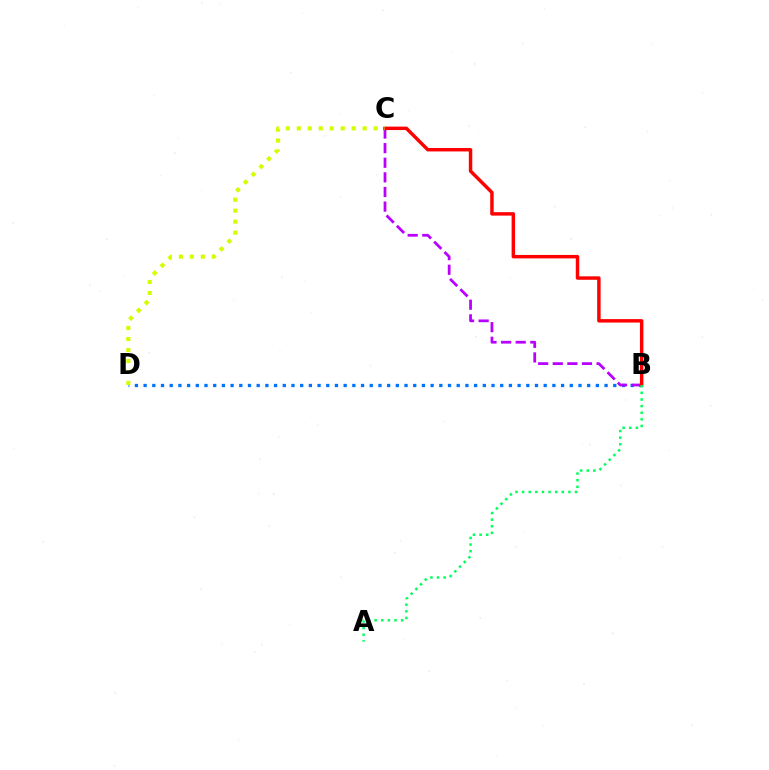{('B', 'D'): [{'color': '#0074ff', 'line_style': 'dotted', 'thickness': 2.36}], ('B', 'C'): [{'color': '#b900ff', 'line_style': 'dashed', 'thickness': 1.98}, {'color': '#ff0000', 'line_style': 'solid', 'thickness': 2.48}], ('C', 'D'): [{'color': '#d1ff00', 'line_style': 'dotted', 'thickness': 2.98}], ('A', 'B'): [{'color': '#00ff5c', 'line_style': 'dotted', 'thickness': 1.8}]}